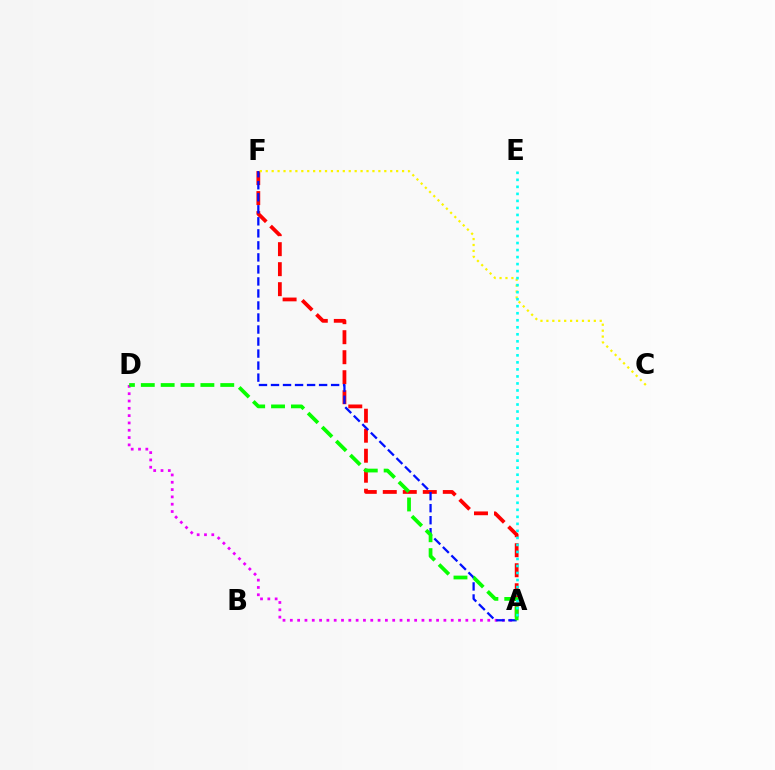{('A', 'F'): [{'color': '#ff0000', 'line_style': 'dashed', 'thickness': 2.72}, {'color': '#0010ff', 'line_style': 'dashed', 'thickness': 1.63}], ('A', 'D'): [{'color': '#ee00ff', 'line_style': 'dotted', 'thickness': 1.99}, {'color': '#08ff00', 'line_style': 'dashed', 'thickness': 2.7}], ('C', 'F'): [{'color': '#fcf500', 'line_style': 'dotted', 'thickness': 1.61}], ('A', 'E'): [{'color': '#00fff6', 'line_style': 'dotted', 'thickness': 1.91}]}